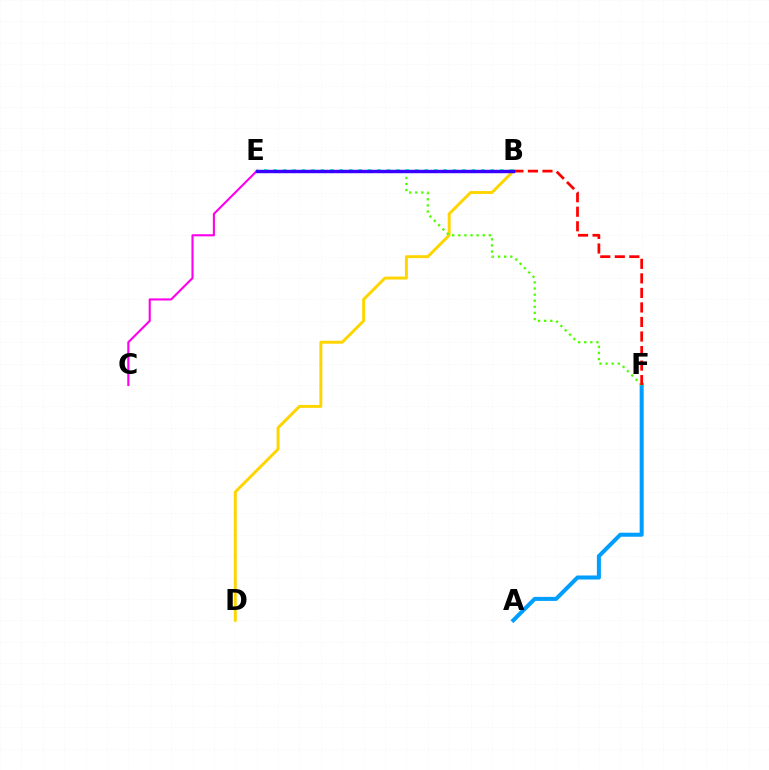{('B', 'D'): [{'color': '#ffd500', 'line_style': 'solid', 'thickness': 2.11}], ('A', 'F'): [{'color': '#009eff', 'line_style': 'solid', 'thickness': 2.9}], ('B', 'E'): [{'color': '#00ff86', 'line_style': 'dotted', 'thickness': 2.57}, {'color': '#3700ff', 'line_style': 'solid', 'thickness': 2.46}], ('E', 'F'): [{'color': '#4fff00', 'line_style': 'dotted', 'thickness': 1.66}], ('C', 'E'): [{'color': '#ff00ed', 'line_style': 'solid', 'thickness': 1.53}], ('B', 'F'): [{'color': '#ff0000', 'line_style': 'dashed', 'thickness': 1.97}]}